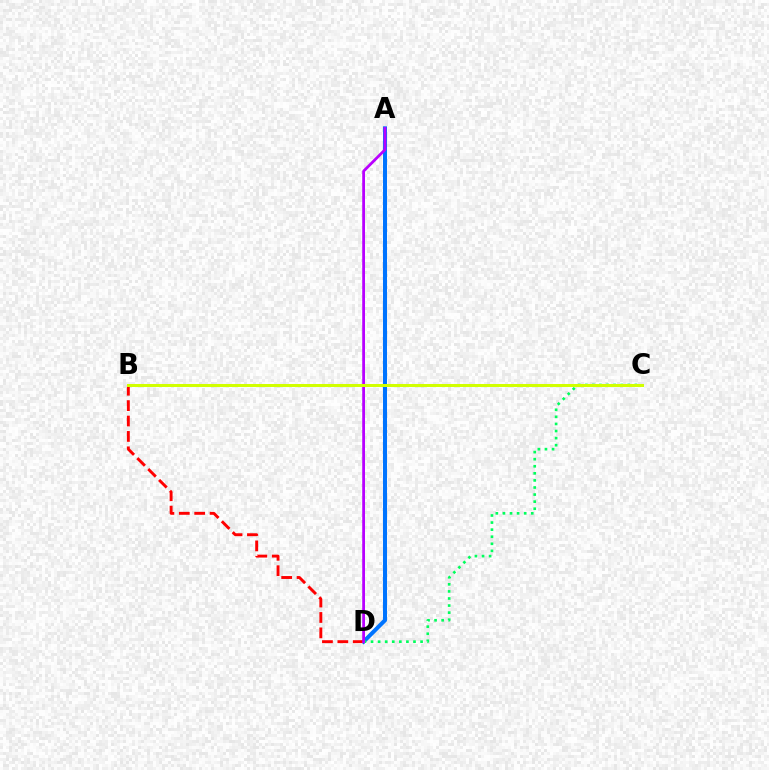{('A', 'D'): [{'color': '#0074ff', 'line_style': 'solid', 'thickness': 2.9}, {'color': '#b900ff', 'line_style': 'solid', 'thickness': 2.0}], ('C', 'D'): [{'color': '#00ff5c', 'line_style': 'dotted', 'thickness': 1.92}], ('B', 'D'): [{'color': '#ff0000', 'line_style': 'dashed', 'thickness': 2.09}], ('B', 'C'): [{'color': '#d1ff00', 'line_style': 'solid', 'thickness': 2.17}]}